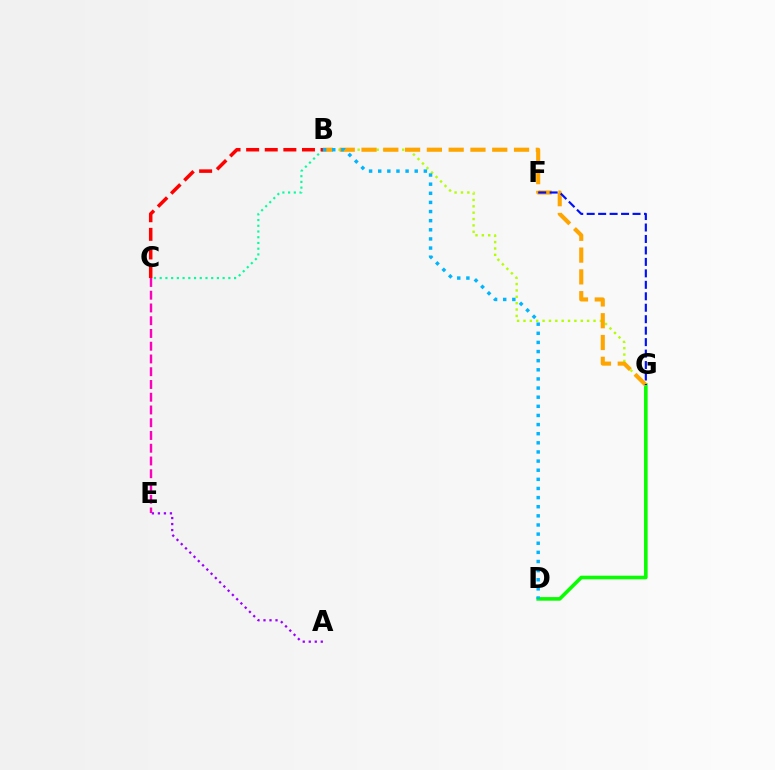{('B', 'G'): [{'color': '#b3ff00', 'line_style': 'dotted', 'thickness': 1.73}, {'color': '#ffa500', 'line_style': 'dashed', 'thickness': 2.96}], ('D', 'G'): [{'color': '#08ff00', 'line_style': 'solid', 'thickness': 2.59}], ('C', 'E'): [{'color': '#ff00bd', 'line_style': 'dashed', 'thickness': 1.73}], ('A', 'E'): [{'color': '#9b00ff', 'line_style': 'dotted', 'thickness': 1.63}], ('B', 'C'): [{'color': '#00ff9d', 'line_style': 'dotted', 'thickness': 1.55}, {'color': '#ff0000', 'line_style': 'dashed', 'thickness': 2.53}], ('B', 'D'): [{'color': '#00b5ff', 'line_style': 'dotted', 'thickness': 2.48}], ('F', 'G'): [{'color': '#0010ff', 'line_style': 'dashed', 'thickness': 1.56}]}